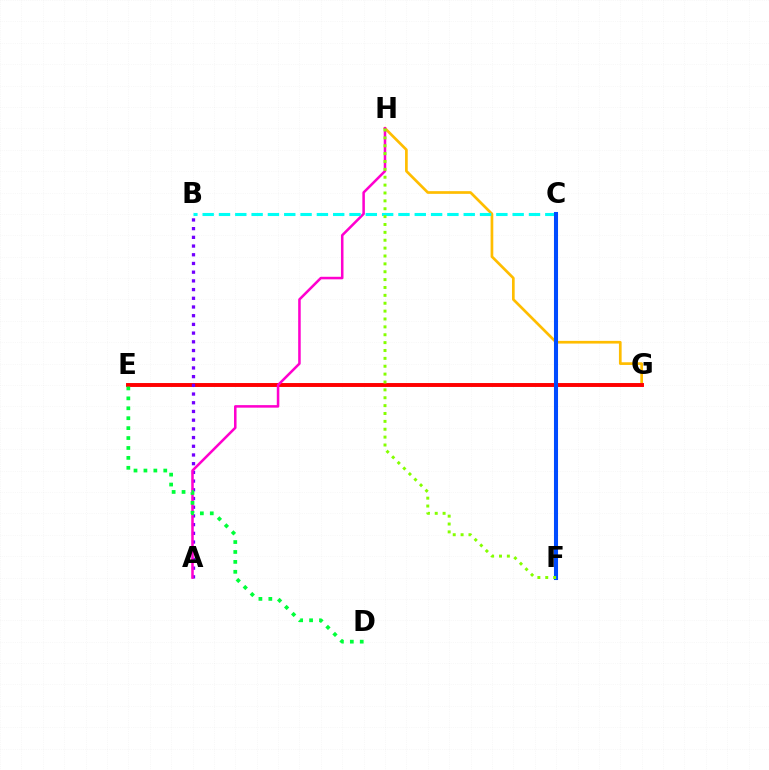{('G', 'H'): [{'color': '#ffbd00', 'line_style': 'solid', 'thickness': 1.94}], ('E', 'G'): [{'color': '#ff0000', 'line_style': 'solid', 'thickness': 2.82}], ('A', 'B'): [{'color': '#7200ff', 'line_style': 'dotted', 'thickness': 2.37}], ('A', 'H'): [{'color': '#ff00cf', 'line_style': 'solid', 'thickness': 1.83}], ('B', 'C'): [{'color': '#00fff6', 'line_style': 'dashed', 'thickness': 2.22}], ('D', 'E'): [{'color': '#00ff39', 'line_style': 'dotted', 'thickness': 2.7}], ('C', 'F'): [{'color': '#004bff', 'line_style': 'solid', 'thickness': 2.92}], ('F', 'H'): [{'color': '#84ff00', 'line_style': 'dotted', 'thickness': 2.14}]}